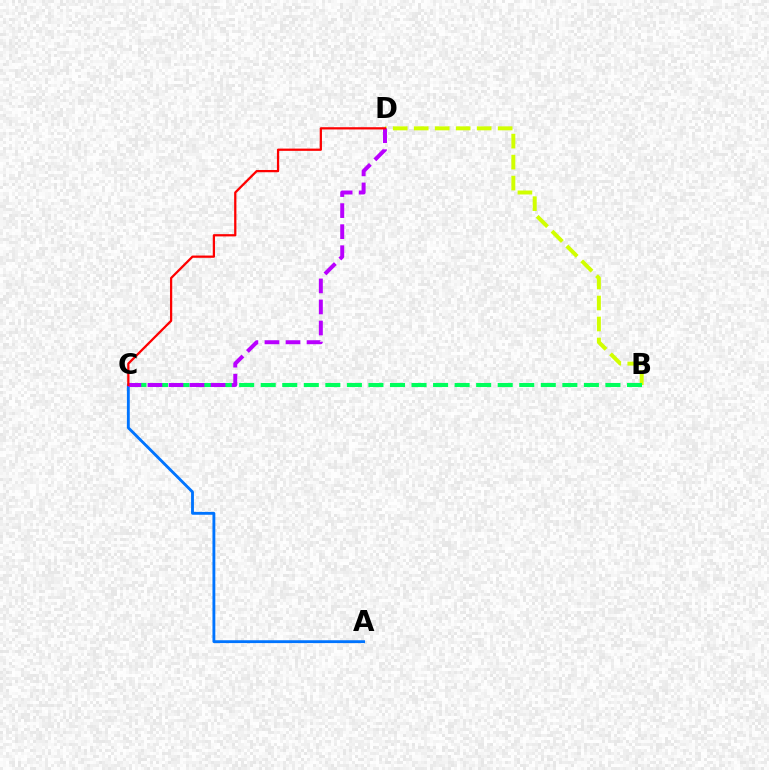{('B', 'D'): [{'color': '#d1ff00', 'line_style': 'dashed', 'thickness': 2.85}], ('B', 'C'): [{'color': '#00ff5c', 'line_style': 'dashed', 'thickness': 2.93}], ('A', 'C'): [{'color': '#0074ff', 'line_style': 'solid', 'thickness': 2.05}], ('C', 'D'): [{'color': '#b900ff', 'line_style': 'dashed', 'thickness': 2.86}, {'color': '#ff0000', 'line_style': 'solid', 'thickness': 1.62}]}